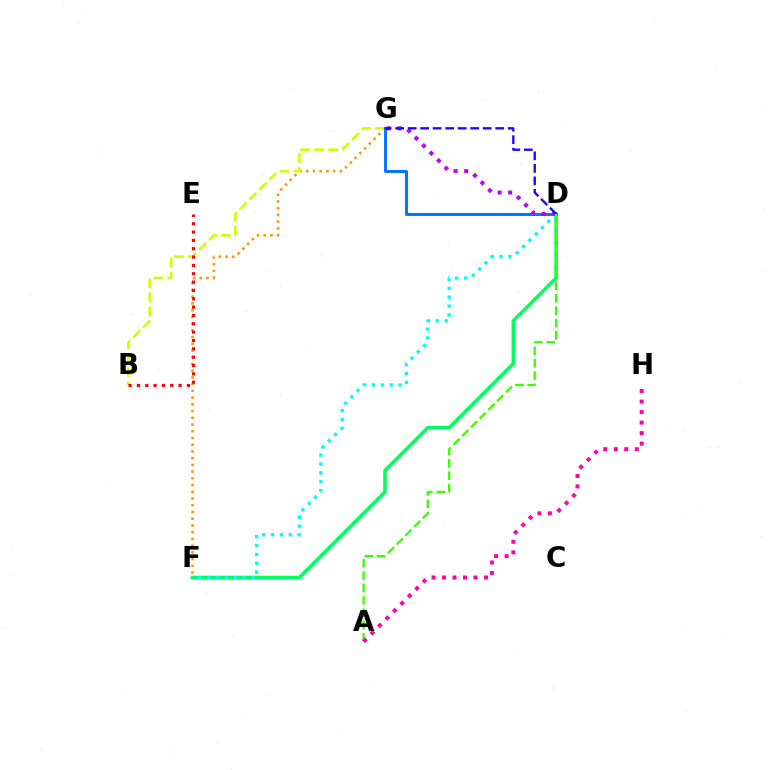{('D', 'F'): [{'color': '#00ff5c', 'line_style': 'solid', 'thickness': 2.55}, {'color': '#00fff6', 'line_style': 'dotted', 'thickness': 2.41}], ('F', 'G'): [{'color': '#ff9400', 'line_style': 'dotted', 'thickness': 1.83}], ('B', 'G'): [{'color': '#d1ff00', 'line_style': 'dashed', 'thickness': 1.9}], ('D', 'G'): [{'color': '#0074ff', 'line_style': 'solid', 'thickness': 2.11}, {'color': '#b900ff', 'line_style': 'dotted', 'thickness': 2.87}, {'color': '#2500ff', 'line_style': 'dashed', 'thickness': 1.7}], ('A', 'D'): [{'color': '#3dff00', 'line_style': 'dashed', 'thickness': 1.68}], ('B', 'E'): [{'color': '#ff0000', 'line_style': 'dotted', 'thickness': 2.27}], ('A', 'H'): [{'color': '#ff00ac', 'line_style': 'dotted', 'thickness': 2.85}]}